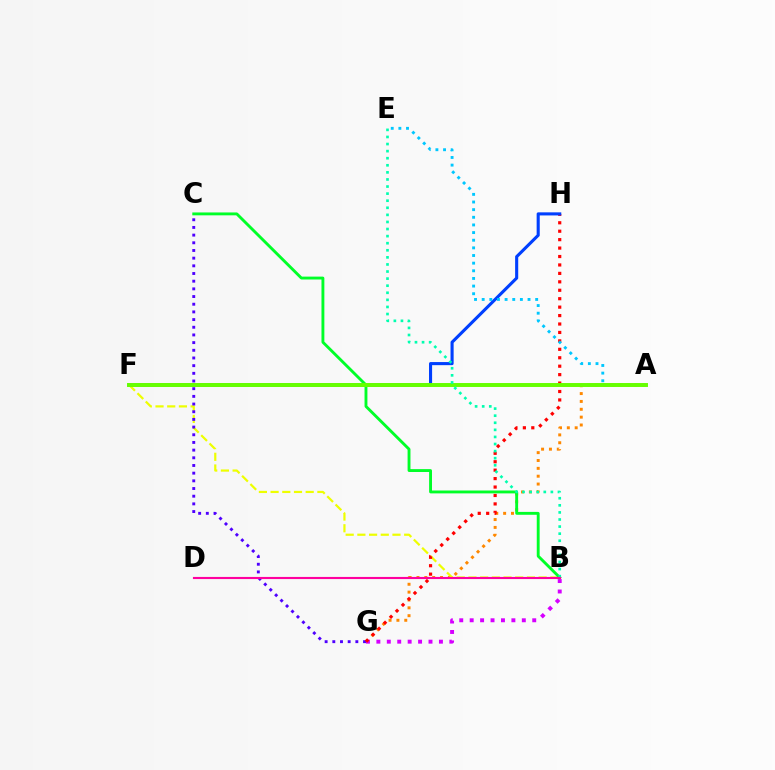{('A', 'G'): [{'color': '#ff8800', 'line_style': 'dotted', 'thickness': 2.13}], ('B', 'F'): [{'color': '#eeff00', 'line_style': 'dashed', 'thickness': 1.59}], ('C', 'G'): [{'color': '#4f00ff', 'line_style': 'dotted', 'thickness': 2.09}], ('B', 'G'): [{'color': '#d600ff', 'line_style': 'dotted', 'thickness': 2.83}], ('G', 'H'): [{'color': '#ff0000', 'line_style': 'dotted', 'thickness': 2.29}], ('F', 'H'): [{'color': '#003fff', 'line_style': 'solid', 'thickness': 2.23}], ('A', 'E'): [{'color': '#00c7ff', 'line_style': 'dotted', 'thickness': 2.08}], ('B', 'C'): [{'color': '#00ff27', 'line_style': 'solid', 'thickness': 2.07}], ('A', 'F'): [{'color': '#66ff00', 'line_style': 'solid', 'thickness': 2.83}], ('B', 'E'): [{'color': '#00ffaf', 'line_style': 'dotted', 'thickness': 1.92}], ('B', 'D'): [{'color': '#ff00a0', 'line_style': 'solid', 'thickness': 1.53}]}